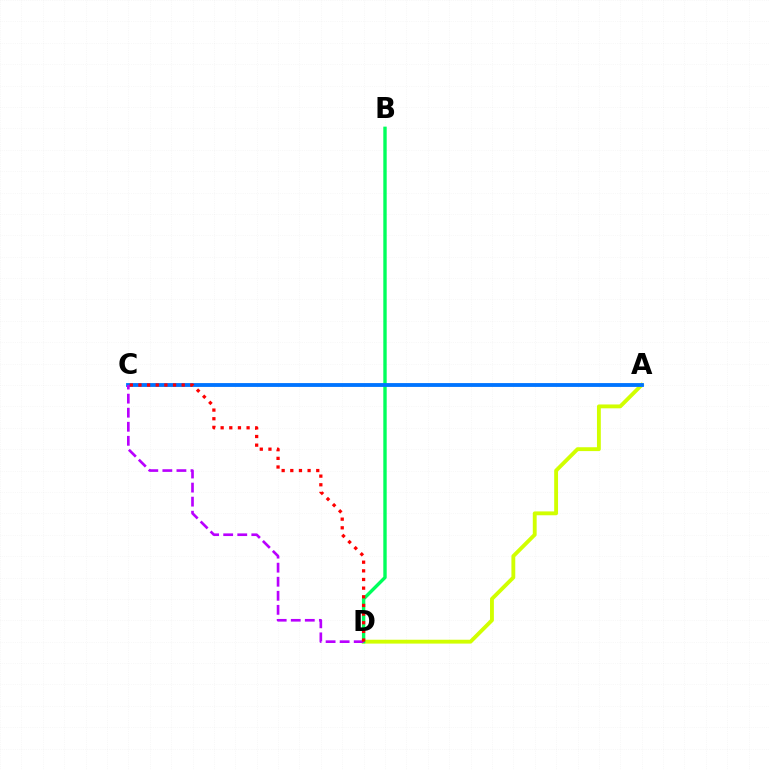{('A', 'D'): [{'color': '#d1ff00', 'line_style': 'solid', 'thickness': 2.78}], ('B', 'D'): [{'color': '#00ff5c', 'line_style': 'solid', 'thickness': 2.44}], ('A', 'C'): [{'color': '#0074ff', 'line_style': 'solid', 'thickness': 2.76}], ('C', 'D'): [{'color': '#b900ff', 'line_style': 'dashed', 'thickness': 1.91}, {'color': '#ff0000', 'line_style': 'dotted', 'thickness': 2.35}]}